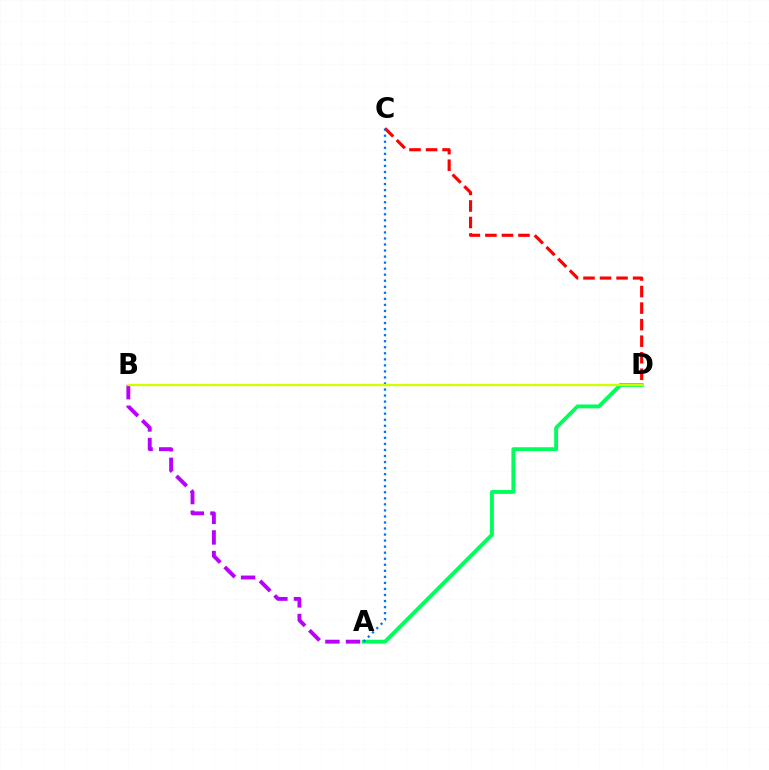{('C', 'D'): [{'color': '#ff0000', 'line_style': 'dashed', 'thickness': 2.25}], ('A', 'D'): [{'color': '#00ff5c', 'line_style': 'solid', 'thickness': 2.78}], ('A', 'C'): [{'color': '#0074ff', 'line_style': 'dotted', 'thickness': 1.64}], ('A', 'B'): [{'color': '#b900ff', 'line_style': 'dashed', 'thickness': 2.8}], ('B', 'D'): [{'color': '#d1ff00', 'line_style': 'solid', 'thickness': 1.66}]}